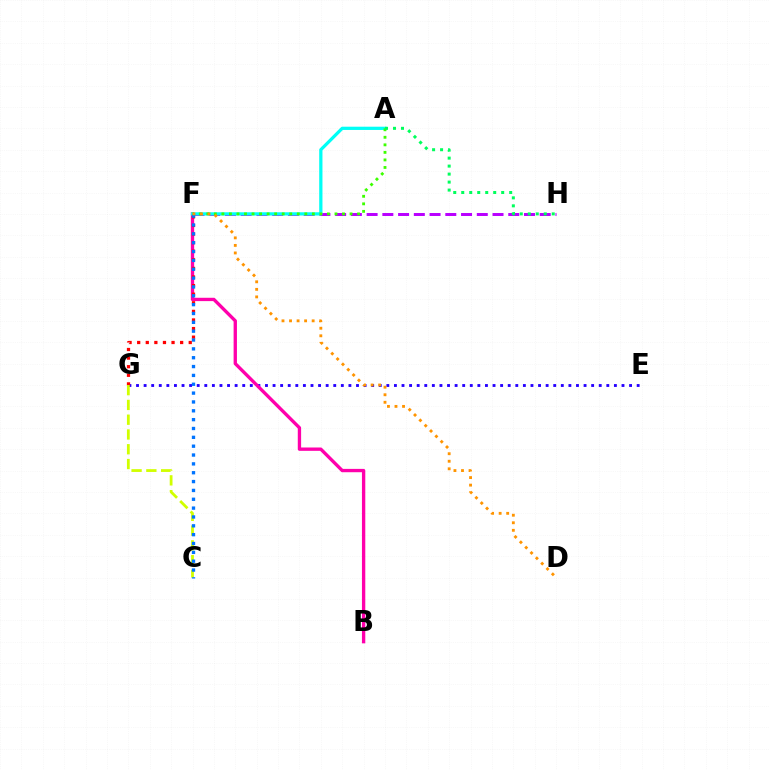{('E', 'G'): [{'color': '#2500ff', 'line_style': 'dotted', 'thickness': 2.06}], ('B', 'F'): [{'color': '#ff00ac', 'line_style': 'solid', 'thickness': 2.4}], ('F', 'H'): [{'color': '#b900ff', 'line_style': 'dashed', 'thickness': 2.14}], ('F', 'G'): [{'color': '#ff0000', 'line_style': 'dotted', 'thickness': 2.33}], ('A', 'F'): [{'color': '#00fff6', 'line_style': 'solid', 'thickness': 2.34}, {'color': '#3dff00', 'line_style': 'dotted', 'thickness': 2.05}], ('A', 'H'): [{'color': '#00ff5c', 'line_style': 'dotted', 'thickness': 2.17}], ('C', 'G'): [{'color': '#d1ff00', 'line_style': 'dashed', 'thickness': 2.01}], ('C', 'F'): [{'color': '#0074ff', 'line_style': 'dotted', 'thickness': 2.4}], ('D', 'F'): [{'color': '#ff9400', 'line_style': 'dotted', 'thickness': 2.05}]}